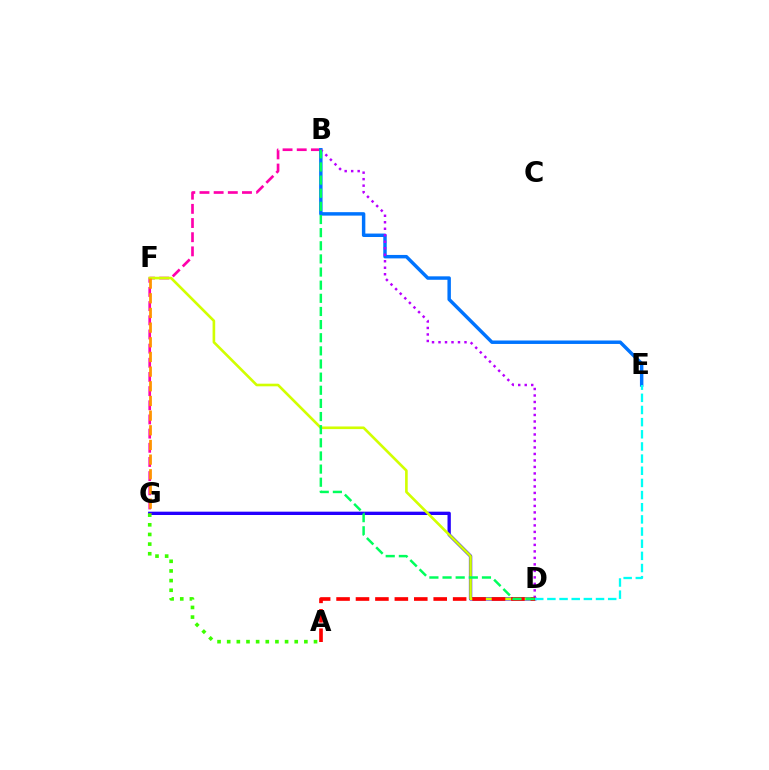{('B', 'G'): [{'color': '#ff00ac', 'line_style': 'dashed', 'thickness': 1.92}], ('B', 'E'): [{'color': '#0074ff', 'line_style': 'solid', 'thickness': 2.48}], ('D', 'G'): [{'color': '#2500ff', 'line_style': 'solid', 'thickness': 2.39}], ('D', 'F'): [{'color': '#d1ff00', 'line_style': 'solid', 'thickness': 1.89}], ('B', 'D'): [{'color': '#b900ff', 'line_style': 'dotted', 'thickness': 1.76}, {'color': '#00ff5c', 'line_style': 'dashed', 'thickness': 1.78}], ('A', 'D'): [{'color': '#ff0000', 'line_style': 'dashed', 'thickness': 2.64}], ('A', 'G'): [{'color': '#3dff00', 'line_style': 'dotted', 'thickness': 2.62}], ('F', 'G'): [{'color': '#ff9400', 'line_style': 'dashed', 'thickness': 1.99}], ('D', 'E'): [{'color': '#00fff6', 'line_style': 'dashed', 'thickness': 1.65}]}